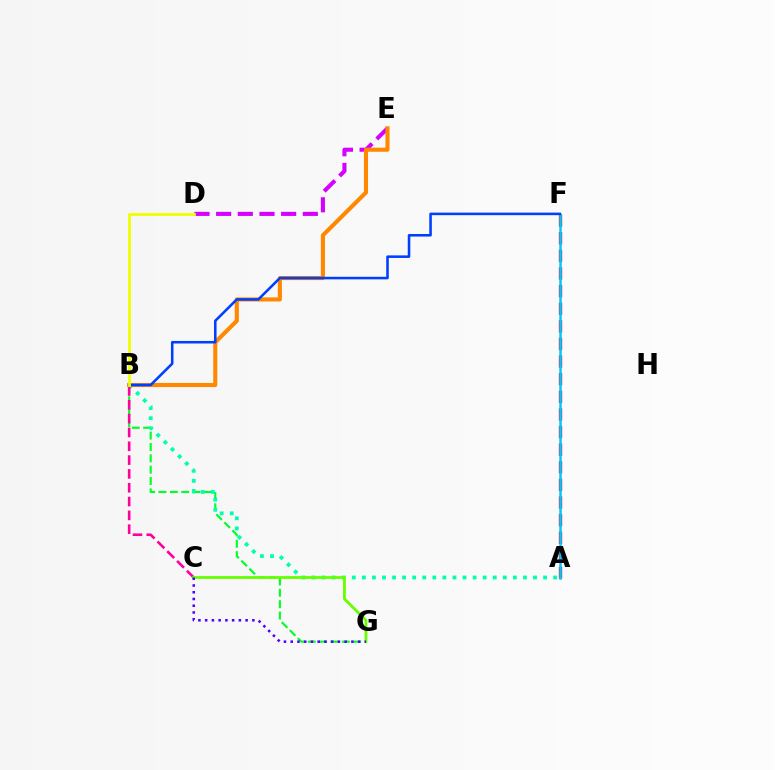{('A', 'F'): [{'color': '#ff0000', 'line_style': 'dashed', 'thickness': 2.39}, {'color': '#00c7ff', 'line_style': 'solid', 'thickness': 1.8}], ('D', 'E'): [{'color': '#d600ff', 'line_style': 'dashed', 'thickness': 2.94}], ('B', 'G'): [{'color': '#00ff27', 'line_style': 'dashed', 'thickness': 1.54}], ('A', 'B'): [{'color': '#00ffaf', 'line_style': 'dotted', 'thickness': 2.74}], ('B', 'C'): [{'color': '#ff00a0', 'line_style': 'dashed', 'thickness': 1.88}], ('B', 'E'): [{'color': '#ff8800', 'line_style': 'solid', 'thickness': 2.95}], ('C', 'G'): [{'color': '#66ff00', 'line_style': 'solid', 'thickness': 2.02}, {'color': '#4f00ff', 'line_style': 'dotted', 'thickness': 1.83}], ('B', 'F'): [{'color': '#003fff', 'line_style': 'solid', 'thickness': 1.84}], ('B', 'D'): [{'color': '#eeff00', 'line_style': 'solid', 'thickness': 2.01}]}